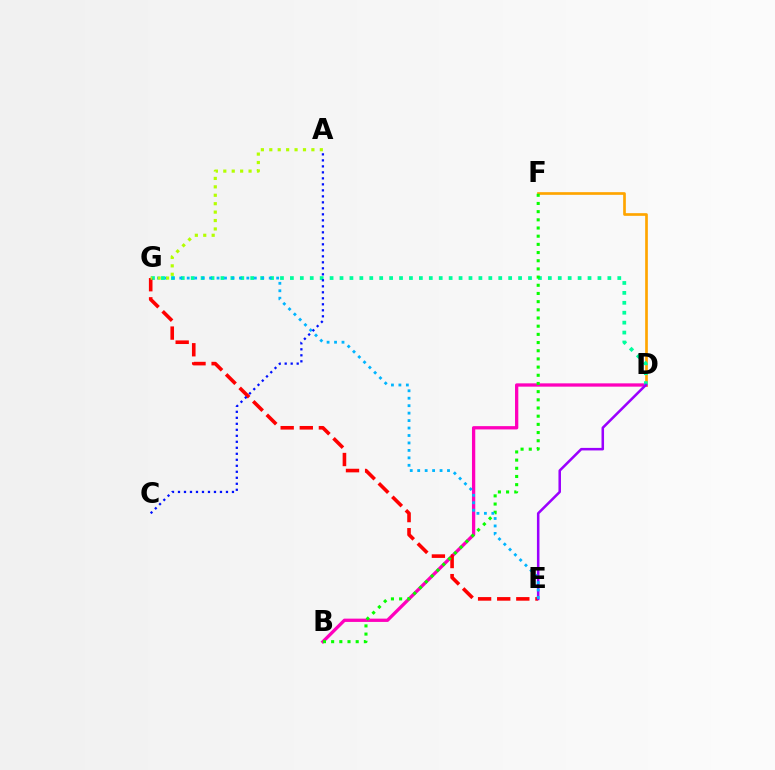{('D', 'F'): [{'color': '#ffa500', 'line_style': 'solid', 'thickness': 1.93}], ('B', 'D'): [{'color': '#ff00bd', 'line_style': 'solid', 'thickness': 2.37}], ('D', 'G'): [{'color': '#00ff9d', 'line_style': 'dotted', 'thickness': 2.7}], ('E', 'G'): [{'color': '#ff0000', 'line_style': 'dashed', 'thickness': 2.6}, {'color': '#00b5ff', 'line_style': 'dotted', 'thickness': 2.03}], ('D', 'E'): [{'color': '#9b00ff', 'line_style': 'solid', 'thickness': 1.82}], ('B', 'F'): [{'color': '#08ff00', 'line_style': 'dotted', 'thickness': 2.22}], ('A', 'G'): [{'color': '#b3ff00', 'line_style': 'dotted', 'thickness': 2.29}], ('A', 'C'): [{'color': '#0010ff', 'line_style': 'dotted', 'thickness': 1.63}]}